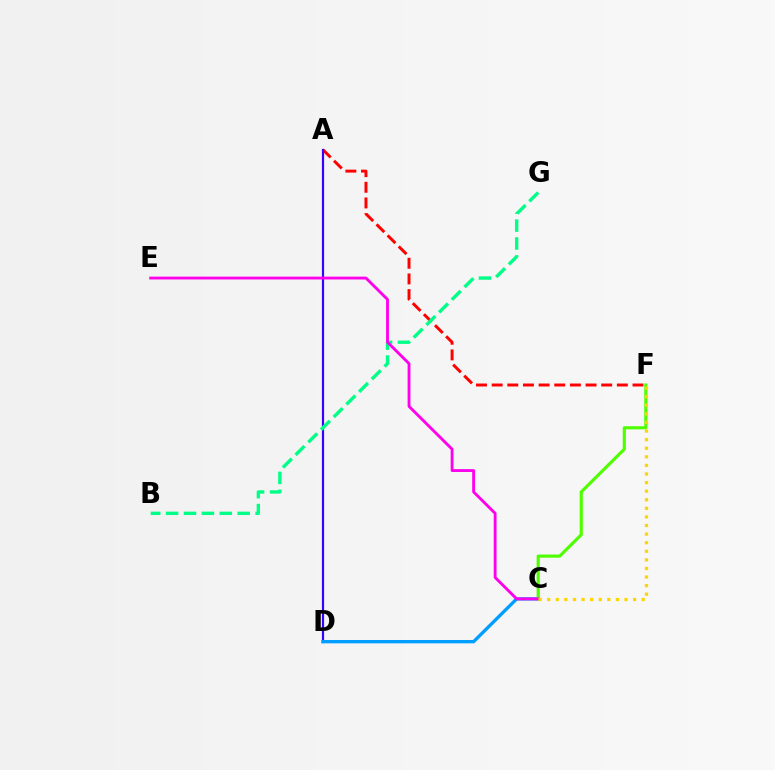{('A', 'F'): [{'color': '#ff0000', 'line_style': 'dashed', 'thickness': 2.13}], ('A', 'D'): [{'color': '#3700ff', 'line_style': 'solid', 'thickness': 1.58}], ('C', 'D'): [{'color': '#009eff', 'line_style': 'solid', 'thickness': 2.39}], ('B', 'G'): [{'color': '#00ff86', 'line_style': 'dashed', 'thickness': 2.43}], ('C', 'F'): [{'color': '#4fff00', 'line_style': 'solid', 'thickness': 2.26}, {'color': '#ffd500', 'line_style': 'dotted', 'thickness': 2.33}], ('C', 'E'): [{'color': '#ff00ed', 'line_style': 'solid', 'thickness': 2.05}]}